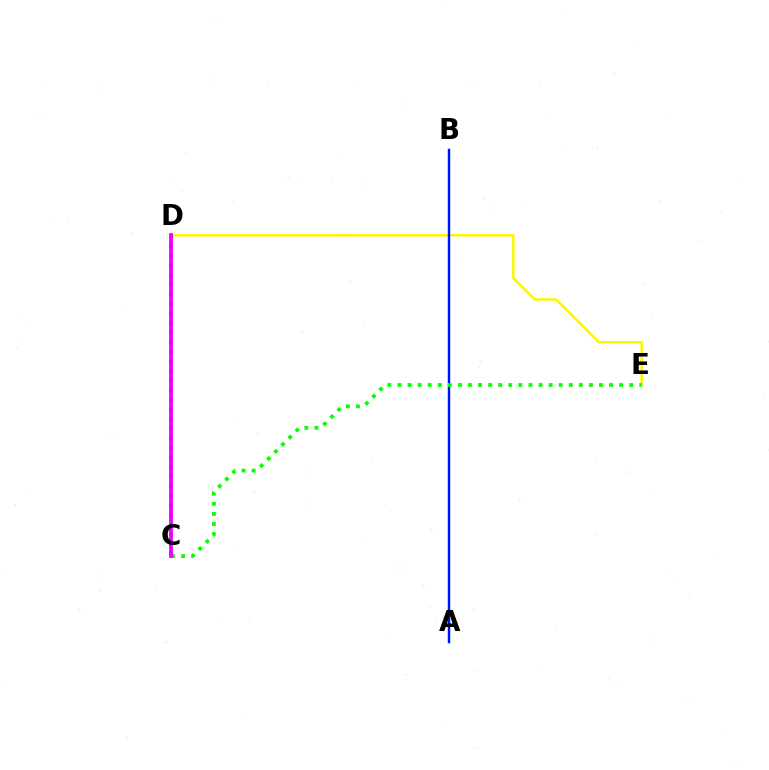{('D', 'E'): [{'color': '#fcf500', 'line_style': 'solid', 'thickness': 1.78}], ('A', 'B'): [{'color': '#00fff6', 'line_style': 'solid', 'thickness': 1.65}, {'color': '#0010ff', 'line_style': 'solid', 'thickness': 1.7}], ('C', 'E'): [{'color': '#08ff00', 'line_style': 'dotted', 'thickness': 2.74}], ('C', 'D'): [{'color': '#ff0000', 'line_style': 'dotted', 'thickness': 2.61}, {'color': '#ee00ff', 'line_style': 'solid', 'thickness': 2.71}]}